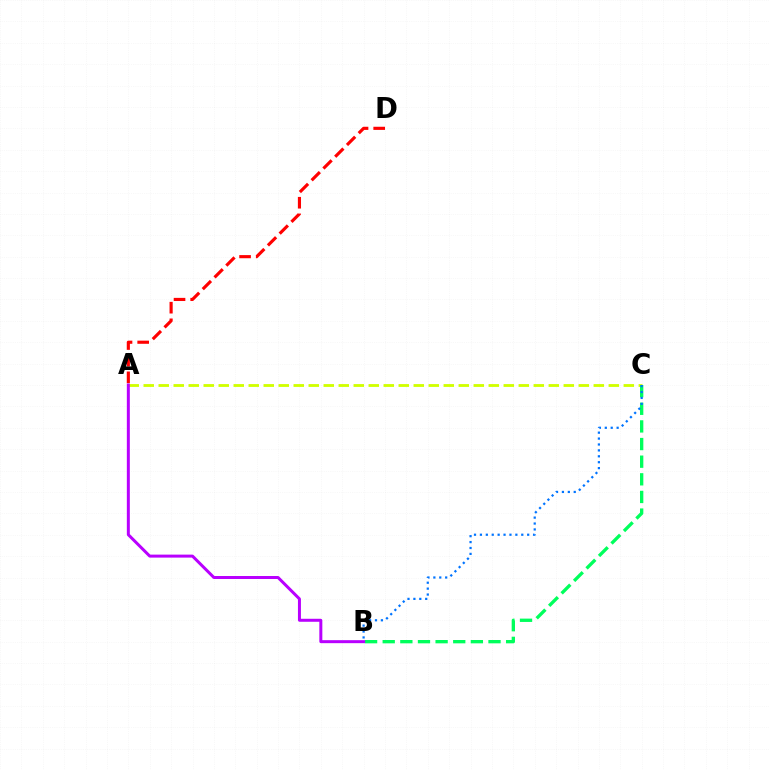{('A', 'C'): [{'color': '#d1ff00', 'line_style': 'dashed', 'thickness': 2.04}], ('A', 'D'): [{'color': '#ff0000', 'line_style': 'dashed', 'thickness': 2.26}], ('B', 'C'): [{'color': '#00ff5c', 'line_style': 'dashed', 'thickness': 2.4}, {'color': '#0074ff', 'line_style': 'dotted', 'thickness': 1.61}], ('A', 'B'): [{'color': '#b900ff', 'line_style': 'solid', 'thickness': 2.16}]}